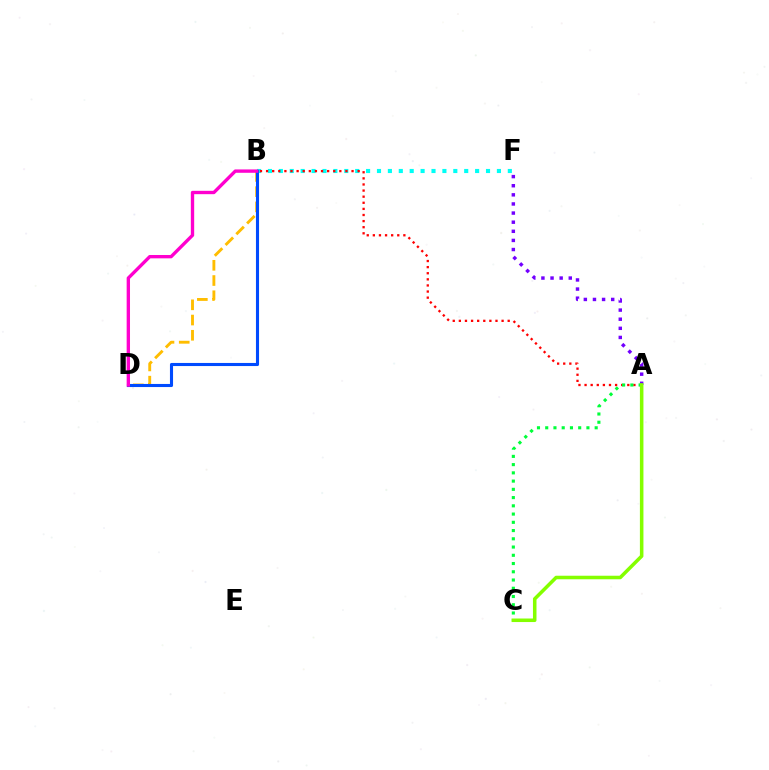{('B', 'F'): [{'color': '#00fff6', 'line_style': 'dotted', 'thickness': 2.96}], ('B', 'D'): [{'color': '#ffbd00', 'line_style': 'dashed', 'thickness': 2.07}, {'color': '#004bff', 'line_style': 'solid', 'thickness': 2.23}, {'color': '#ff00cf', 'line_style': 'solid', 'thickness': 2.41}], ('A', 'F'): [{'color': '#7200ff', 'line_style': 'dotted', 'thickness': 2.48}], ('A', 'B'): [{'color': '#ff0000', 'line_style': 'dotted', 'thickness': 1.66}], ('A', 'C'): [{'color': '#00ff39', 'line_style': 'dotted', 'thickness': 2.24}, {'color': '#84ff00', 'line_style': 'solid', 'thickness': 2.55}]}